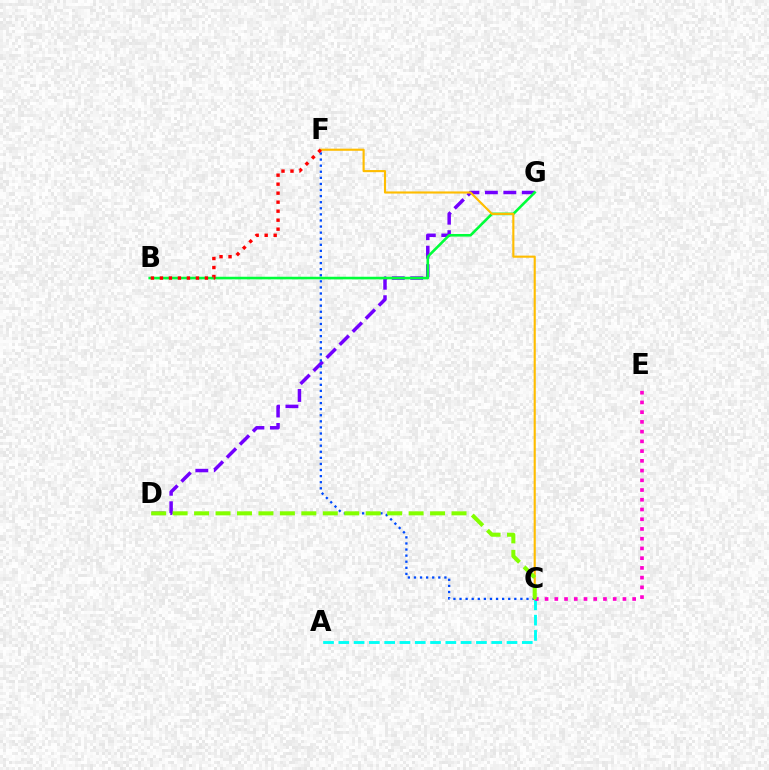{('D', 'G'): [{'color': '#7200ff', 'line_style': 'dashed', 'thickness': 2.51}], ('A', 'C'): [{'color': '#00fff6', 'line_style': 'dashed', 'thickness': 2.08}], ('C', 'F'): [{'color': '#004bff', 'line_style': 'dotted', 'thickness': 1.65}, {'color': '#ffbd00', 'line_style': 'solid', 'thickness': 1.53}], ('B', 'G'): [{'color': '#00ff39', 'line_style': 'solid', 'thickness': 1.87}], ('C', 'E'): [{'color': '#ff00cf', 'line_style': 'dotted', 'thickness': 2.64}], ('C', 'D'): [{'color': '#84ff00', 'line_style': 'dashed', 'thickness': 2.91}], ('B', 'F'): [{'color': '#ff0000', 'line_style': 'dotted', 'thickness': 2.45}]}